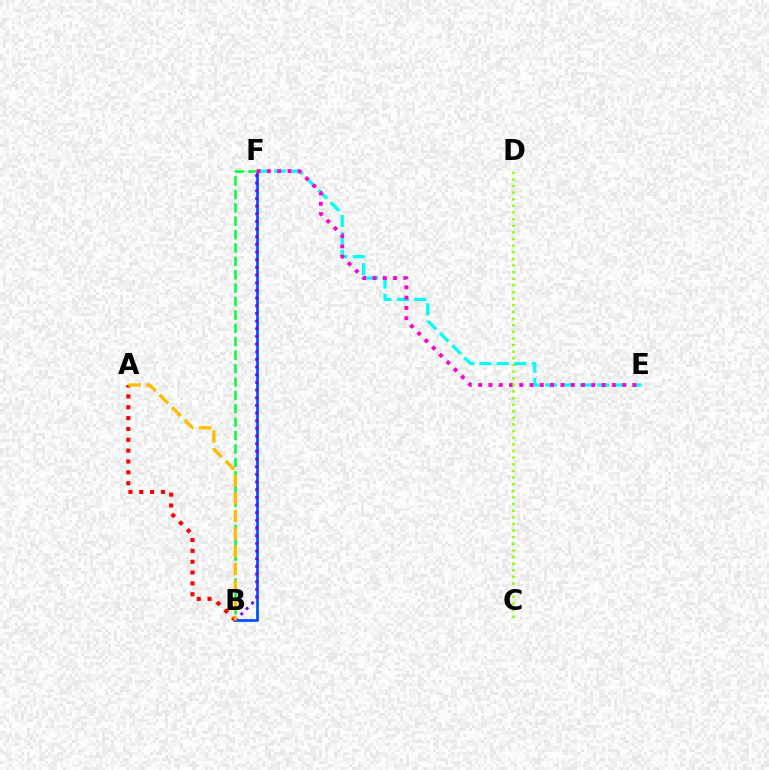{('E', 'F'): [{'color': '#00fff6', 'line_style': 'dashed', 'thickness': 2.36}, {'color': '#ff00cf', 'line_style': 'dotted', 'thickness': 2.8}], ('B', 'F'): [{'color': '#004bff', 'line_style': 'solid', 'thickness': 1.93}, {'color': '#7200ff', 'line_style': 'dotted', 'thickness': 2.08}, {'color': '#00ff39', 'line_style': 'dashed', 'thickness': 1.82}], ('C', 'D'): [{'color': '#84ff00', 'line_style': 'dotted', 'thickness': 1.8}], ('A', 'B'): [{'color': '#ff0000', 'line_style': 'dotted', 'thickness': 2.95}, {'color': '#ffbd00', 'line_style': 'dashed', 'thickness': 2.4}]}